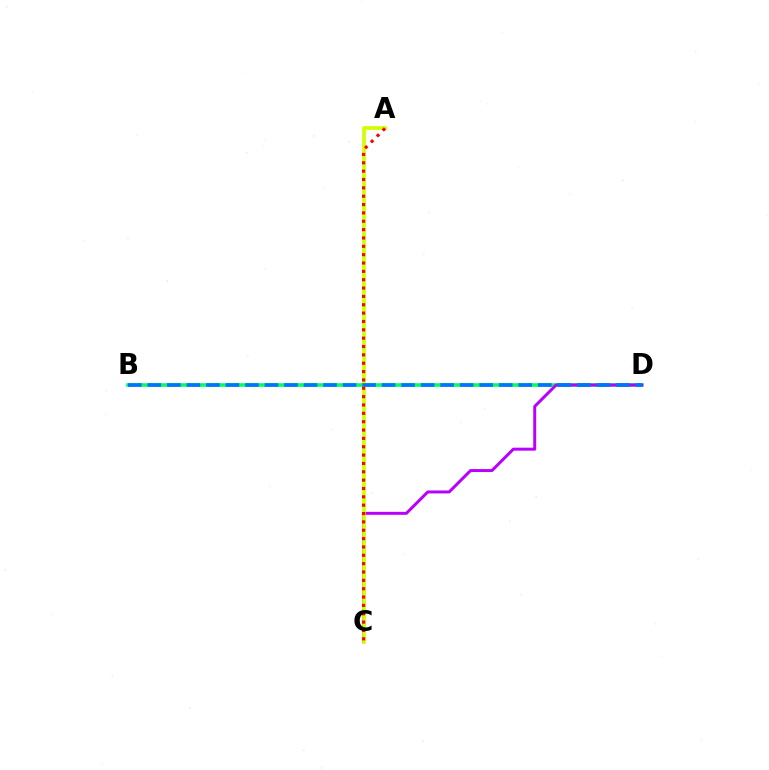{('B', 'D'): [{'color': '#00ff5c', 'line_style': 'solid', 'thickness': 2.59}, {'color': '#0074ff', 'line_style': 'dashed', 'thickness': 2.65}], ('C', 'D'): [{'color': '#b900ff', 'line_style': 'solid', 'thickness': 2.15}], ('A', 'C'): [{'color': '#d1ff00', 'line_style': 'solid', 'thickness': 2.66}, {'color': '#ff0000', 'line_style': 'dotted', 'thickness': 2.27}]}